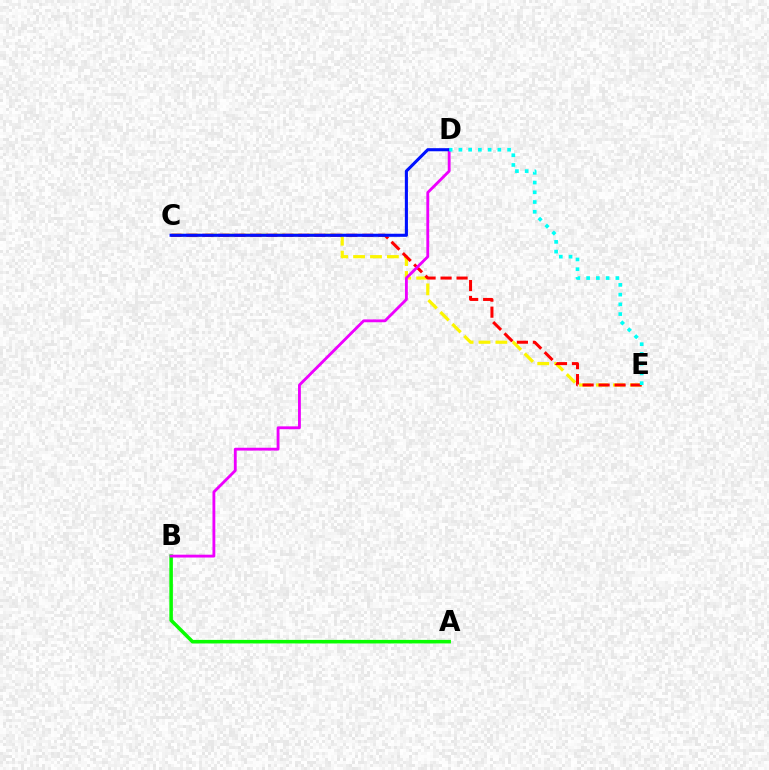{('C', 'E'): [{'color': '#fcf500', 'line_style': 'dashed', 'thickness': 2.3}, {'color': '#ff0000', 'line_style': 'dashed', 'thickness': 2.17}], ('A', 'B'): [{'color': '#08ff00', 'line_style': 'solid', 'thickness': 2.55}], ('B', 'D'): [{'color': '#ee00ff', 'line_style': 'solid', 'thickness': 2.04}], ('C', 'D'): [{'color': '#0010ff', 'line_style': 'solid', 'thickness': 2.23}], ('D', 'E'): [{'color': '#00fff6', 'line_style': 'dotted', 'thickness': 2.65}]}